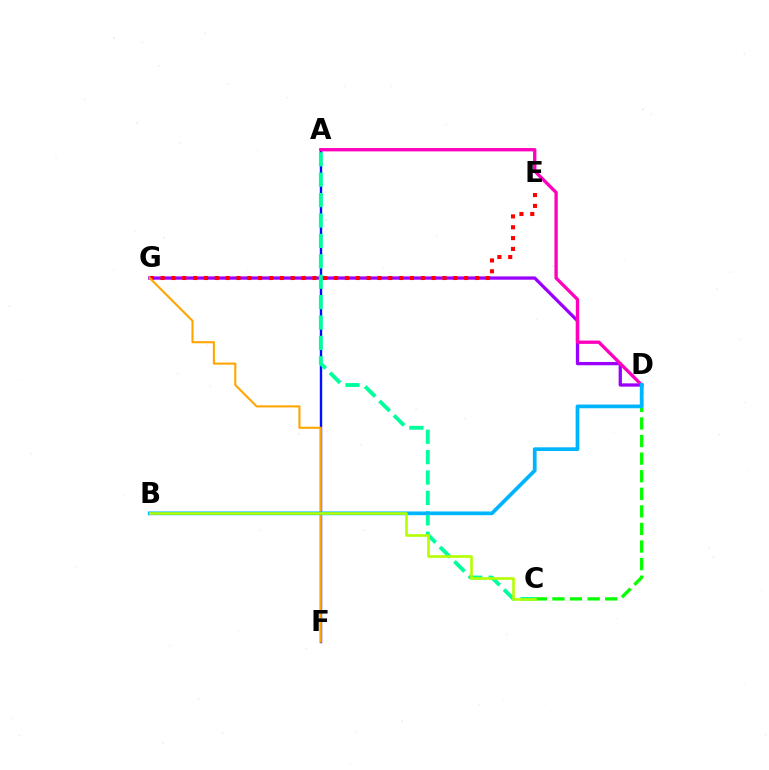{('D', 'G'): [{'color': '#9b00ff', 'line_style': 'solid', 'thickness': 2.37}], ('E', 'G'): [{'color': '#ff0000', 'line_style': 'dotted', 'thickness': 2.95}], ('A', 'F'): [{'color': '#0010ff', 'line_style': 'solid', 'thickness': 1.72}], ('C', 'D'): [{'color': '#08ff00', 'line_style': 'dashed', 'thickness': 2.39}], ('A', 'C'): [{'color': '#00ff9d', 'line_style': 'dashed', 'thickness': 2.77}], ('F', 'G'): [{'color': '#ffa500', 'line_style': 'solid', 'thickness': 1.51}], ('A', 'D'): [{'color': '#ff00bd', 'line_style': 'solid', 'thickness': 2.4}], ('B', 'D'): [{'color': '#00b5ff', 'line_style': 'solid', 'thickness': 2.69}], ('B', 'C'): [{'color': '#b3ff00', 'line_style': 'solid', 'thickness': 1.87}]}